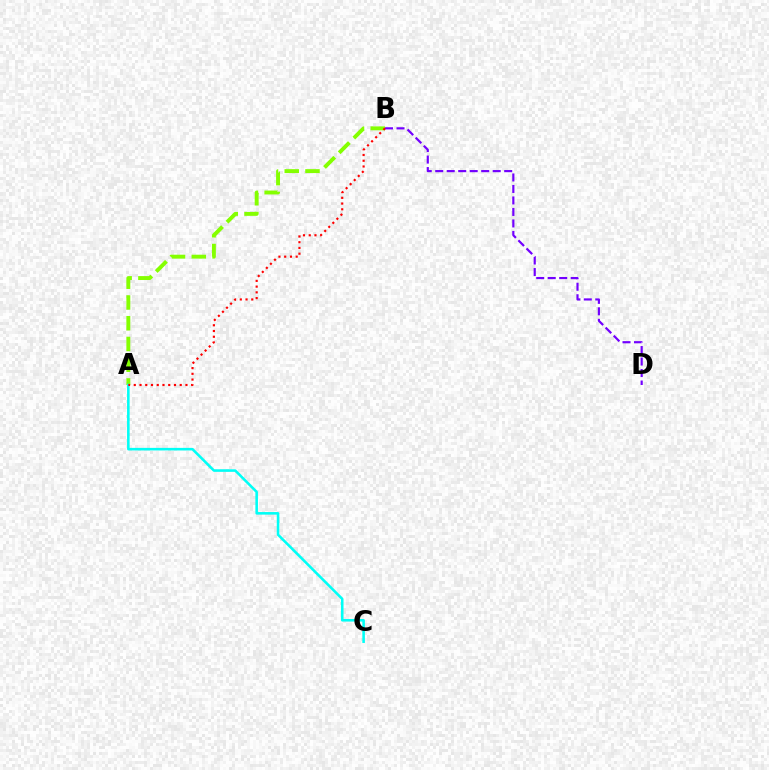{('A', 'B'): [{'color': '#84ff00', 'line_style': 'dashed', 'thickness': 2.82}, {'color': '#ff0000', 'line_style': 'dotted', 'thickness': 1.56}], ('A', 'C'): [{'color': '#00fff6', 'line_style': 'solid', 'thickness': 1.85}], ('B', 'D'): [{'color': '#7200ff', 'line_style': 'dashed', 'thickness': 1.56}]}